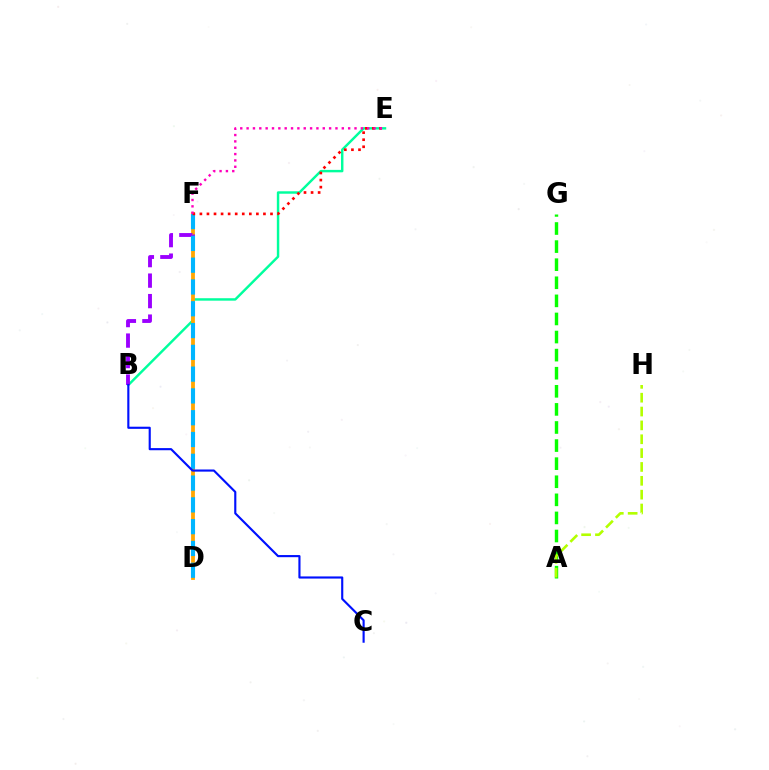{('B', 'E'): [{'color': '#00ff9d', 'line_style': 'solid', 'thickness': 1.76}], ('D', 'F'): [{'color': '#ffa500', 'line_style': 'solid', 'thickness': 2.73}, {'color': '#00b5ff', 'line_style': 'dashed', 'thickness': 2.96}], ('B', 'F'): [{'color': '#9b00ff', 'line_style': 'dashed', 'thickness': 2.78}], ('A', 'G'): [{'color': '#08ff00', 'line_style': 'dashed', 'thickness': 2.46}], ('E', 'F'): [{'color': '#ff0000', 'line_style': 'dotted', 'thickness': 1.92}, {'color': '#ff00bd', 'line_style': 'dotted', 'thickness': 1.72}], ('A', 'H'): [{'color': '#b3ff00', 'line_style': 'dashed', 'thickness': 1.88}], ('B', 'C'): [{'color': '#0010ff', 'line_style': 'solid', 'thickness': 1.54}]}